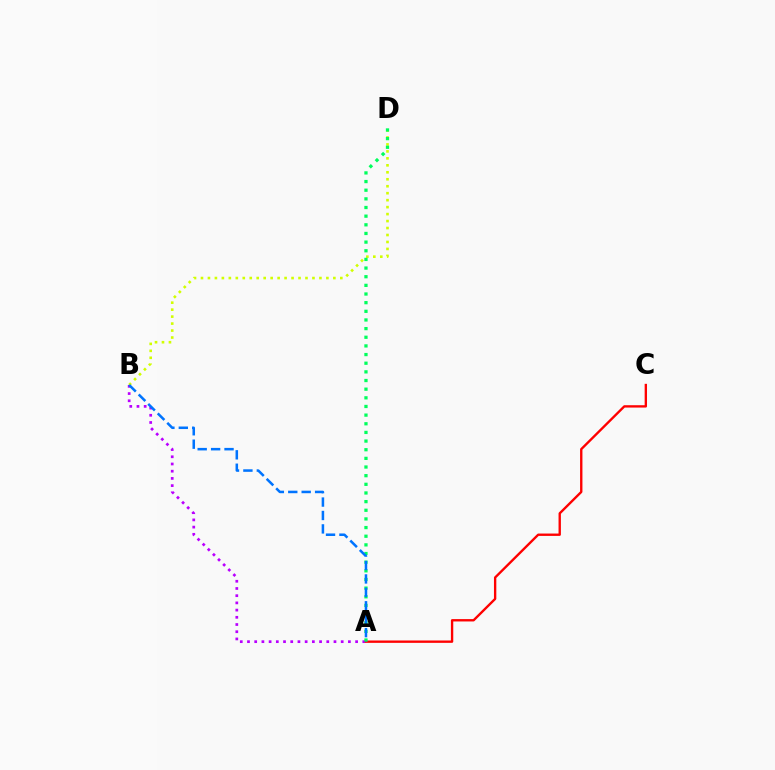{('A', 'B'): [{'color': '#b900ff', 'line_style': 'dotted', 'thickness': 1.96}, {'color': '#0074ff', 'line_style': 'dashed', 'thickness': 1.82}], ('B', 'D'): [{'color': '#d1ff00', 'line_style': 'dotted', 'thickness': 1.89}], ('A', 'C'): [{'color': '#ff0000', 'line_style': 'solid', 'thickness': 1.7}], ('A', 'D'): [{'color': '#00ff5c', 'line_style': 'dotted', 'thickness': 2.35}]}